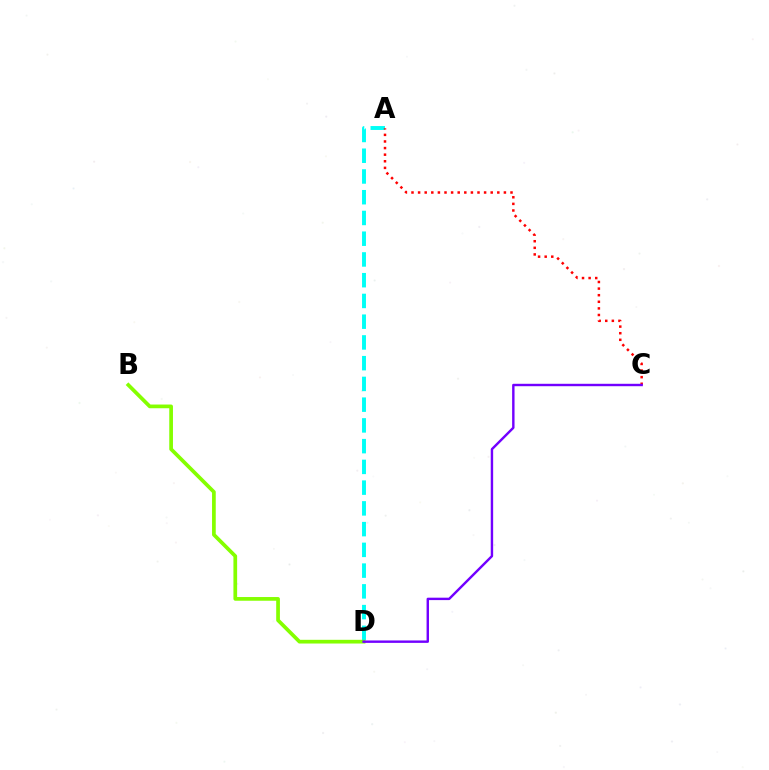{('A', 'D'): [{'color': '#00fff6', 'line_style': 'dashed', 'thickness': 2.82}], ('B', 'D'): [{'color': '#84ff00', 'line_style': 'solid', 'thickness': 2.67}], ('A', 'C'): [{'color': '#ff0000', 'line_style': 'dotted', 'thickness': 1.79}], ('C', 'D'): [{'color': '#7200ff', 'line_style': 'solid', 'thickness': 1.74}]}